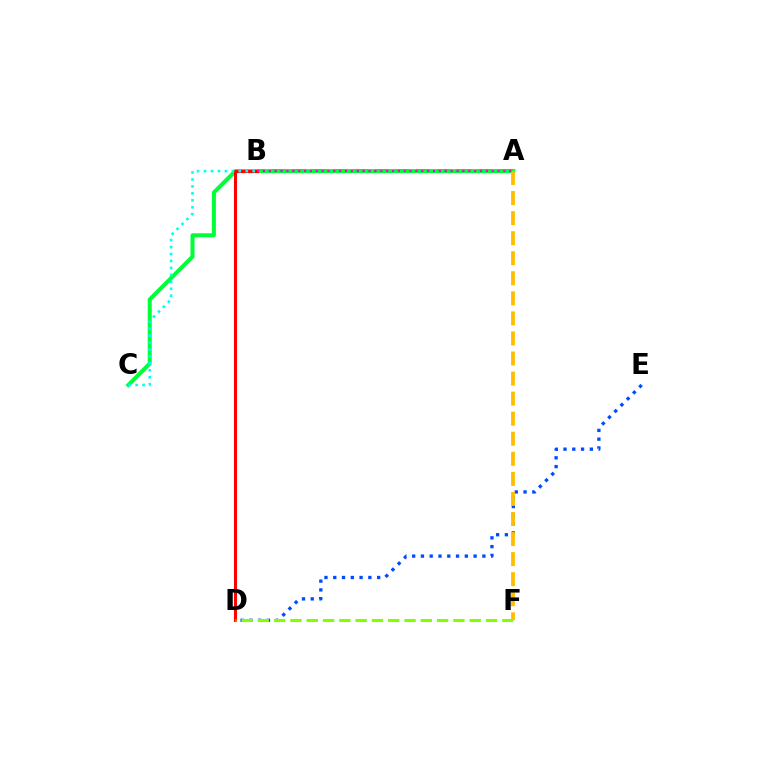{('A', 'B'): [{'color': '#7200ff', 'line_style': 'dashed', 'thickness': 2.81}, {'color': '#ff00cf', 'line_style': 'dotted', 'thickness': 1.59}], ('A', 'C'): [{'color': '#00ff39', 'line_style': 'solid', 'thickness': 2.9}], ('D', 'E'): [{'color': '#004bff', 'line_style': 'dotted', 'thickness': 2.38}], ('A', 'F'): [{'color': '#ffbd00', 'line_style': 'dashed', 'thickness': 2.72}], ('B', 'D'): [{'color': '#ff0000', 'line_style': 'solid', 'thickness': 2.21}], ('B', 'C'): [{'color': '#00fff6', 'line_style': 'dotted', 'thickness': 1.89}], ('D', 'F'): [{'color': '#84ff00', 'line_style': 'dashed', 'thickness': 2.21}]}